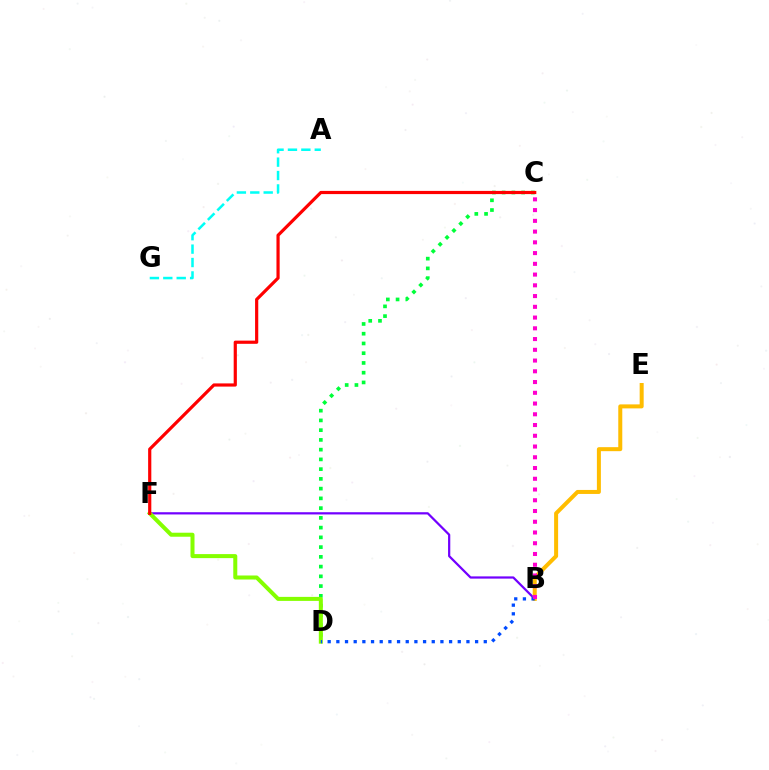{('C', 'D'): [{'color': '#00ff39', 'line_style': 'dotted', 'thickness': 2.65}], ('B', 'F'): [{'color': '#7200ff', 'line_style': 'solid', 'thickness': 1.6}], ('D', 'F'): [{'color': '#84ff00', 'line_style': 'solid', 'thickness': 2.89}], ('B', 'E'): [{'color': '#ffbd00', 'line_style': 'solid', 'thickness': 2.88}], ('B', 'D'): [{'color': '#004bff', 'line_style': 'dotted', 'thickness': 2.36}], ('A', 'G'): [{'color': '#00fff6', 'line_style': 'dashed', 'thickness': 1.82}], ('C', 'F'): [{'color': '#ff0000', 'line_style': 'solid', 'thickness': 2.29}], ('B', 'C'): [{'color': '#ff00cf', 'line_style': 'dotted', 'thickness': 2.92}]}